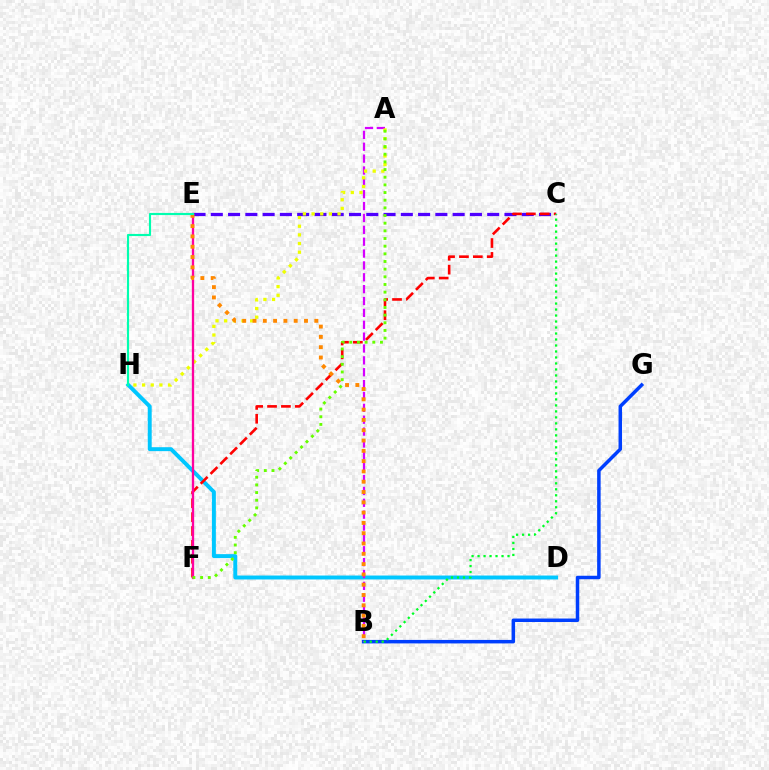{('C', 'E'): [{'color': '#4f00ff', 'line_style': 'dashed', 'thickness': 2.35}], ('B', 'G'): [{'color': '#003fff', 'line_style': 'solid', 'thickness': 2.52}], ('D', 'H'): [{'color': '#00c7ff', 'line_style': 'solid', 'thickness': 2.84}], ('C', 'F'): [{'color': '#ff0000', 'line_style': 'dashed', 'thickness': 1.89}], ('A', 'B'): [{'color': '#d600ff', 'line_style': 'dashed', 'thickness': 1.61}], ('B', 'C'): [{'color': '#00ff27', 'line_style': 'dotted', 'thickness': 1.63}], ('A', 'H'): [{'color': '#eeff00', 'line_style': 'dotted', 'thickness': 2.35}], ('E', 'F'): [{'color': '#ff00a0', 'line_style': 'solid', 'thickness': 1.66}], ('B', 'E'): [{'color': '#ff8800', 'line_style': 'dotted', 'thickness': 2.8}], ('E', 'H'): [{'color': '#00ffaf', 'line_style': 'solid', 'thickness': 1.55}], ('A', 'F'): [{'color': '#66ff00', 'line_style': 'dotted', 'thickness': 2.08}]}